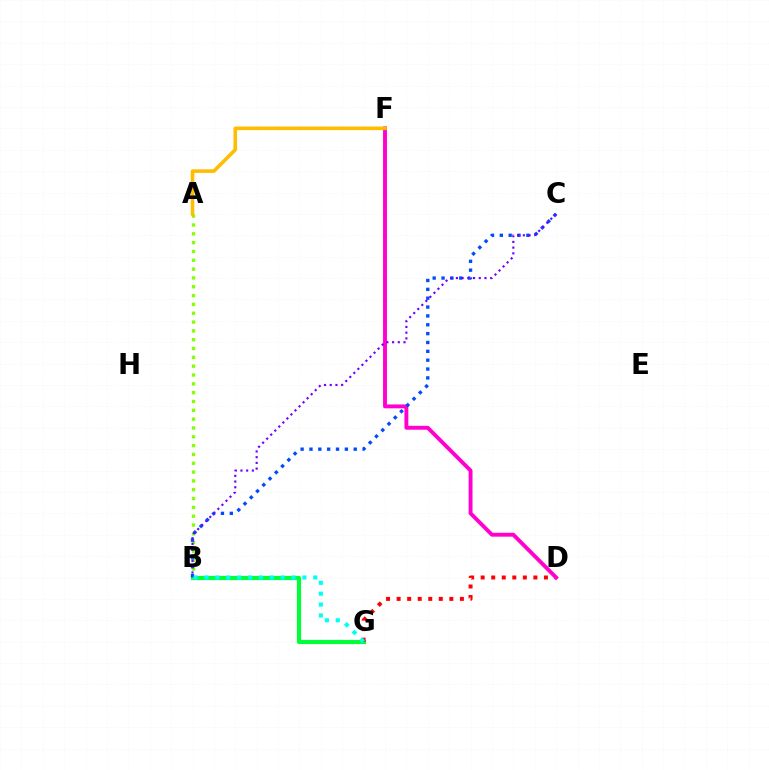{('B', 'G'): [{'color': '#00ff39', 'line_style': 'solid', 'thickness': 2.99}, {'color': '#00fff6', 'line_style': 'dotted', 'thickness': 2.96}], ('D', 'G'): [{'color': '#ff0000', 'line_style': 'dotted', 'thickness': 2.86}], ('D', 'F'): [{'color': '#ff00cf', 'line_style': 'solid', 'thickness': 2.8}], ('A', 'B'): [{'color': '#84ff00', 'line_style': 'dotted', 'thickness': 2.4}], ('B', 'C'): [{'color': '#004bff', 'line_style': 'dotted', 'thickness': 2.41}, {'color': '#7200ff', 'line_style': 'dotted', 'thickness': 1.55}], ('A', 'F'): [{'color': '#ffbd00', 'line_style': 'solid', 'thickness': 2.58}]}